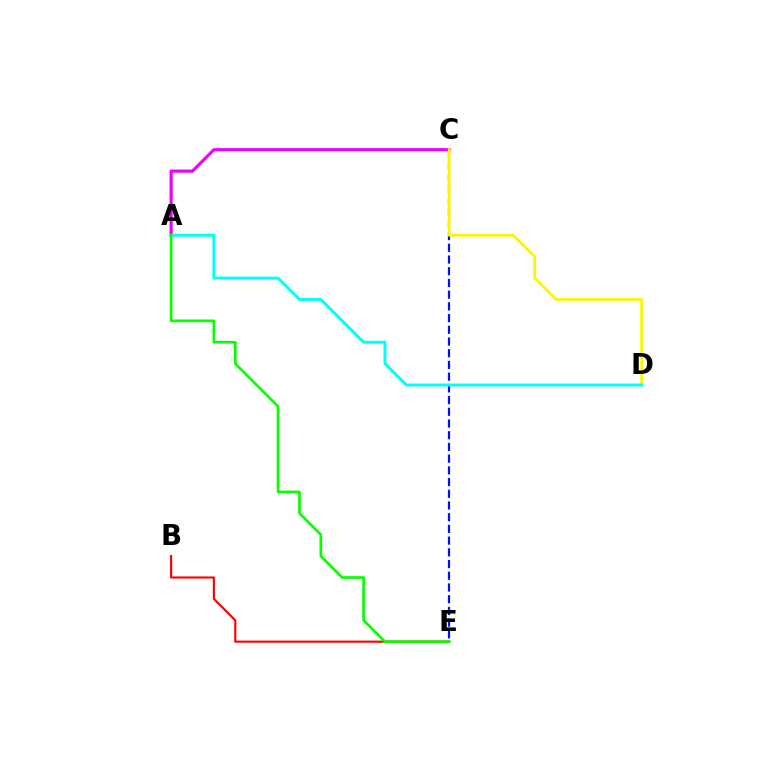{('A', 'C'): [{'color': '#ee00ff', 'line_style': 'solid', 'thickness': 2.27}], ('C', 'E'): [{'color': '#0010ff', 'line_style': 'dashed', 'thickness': 1.59}], ('C', 'D'): [{'color': '#fcf500', 'line_style': 'solid', 'thickness': 1.97}], ('B', 'E'): [{'color': '#ff0000', 'line_style': 'solid', 'thickness': 1.54}], ('A', 'D'): [{'color': '#00fff6', 'line_style': 'solid', 'thickness': 2.12}], ('A', 'E'): [{'color': '#08ff00', 'line_style': 'solid', 'thickness': 1.94}]}